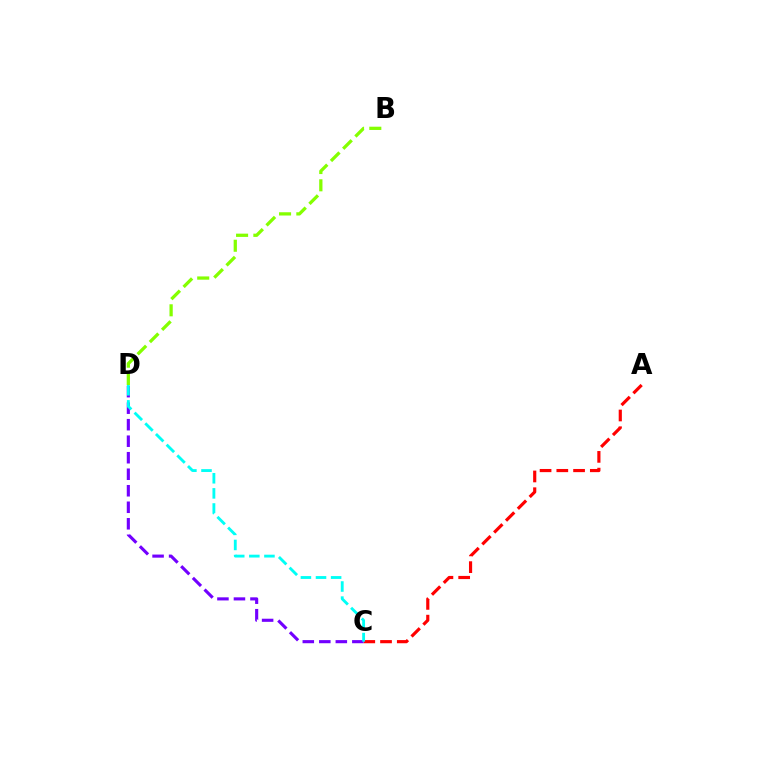{('A', 'C'): [{'color': '#ff0000', 'line_style': 'dashed', 'thickness': 2.28}], ('C', 'D'): [{'color': '#7200ff', 'line_style': 'dashed', 'thickness': 2.24}, {'color': '#00fff6', 'line_style': 'dashed', 'thickness': 2.05}], ('B', 'D'): [{'color': '#84ff00', 'line_style': 'dashed', 'thickness': 2.35}]}